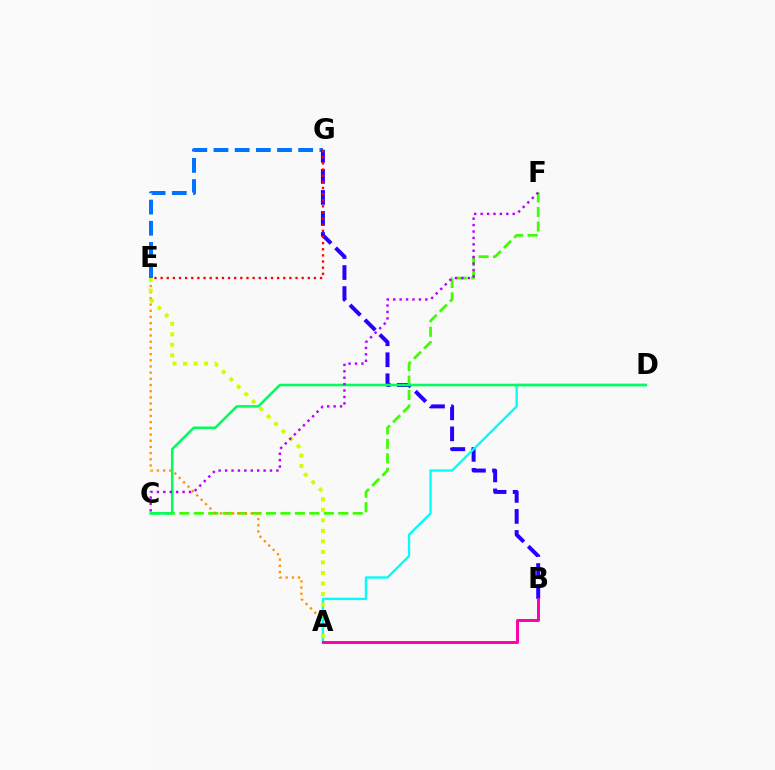{('E', 'G'): [{'color': '#0074ff', 'line_style': 'dashed', 'thickness': 2.88}, {'color': '#ff0000', 'line_style': 'dotted', 'thickness': 1.67}], ('B', 'G'): [{'color': '#2500ff', 'line_style': 'dashed', 'thickness': 2.86}], ('C', 'F'): [{'color': '#3dff00', 'line_style': 'dashed', 'thickness': 1.96}, {'color': '#b900ff', 'line_style': 'dotted', 'thickness': 1.74}], ('A', 'E'): [{'color': '#ff9400', 'line_style': 'dotted', 'thickness': 1.68}, {'color': '#d1ff00', 'line_style': 'dotted', 'thickness': 2.86}], ('A', 'D'): [{'color': '#00fff6', 'line_style': 'solid', 'thickness': 1.7}], ('C', 'D'): [{'color': '#00ff5c', 'line_style': 'solid', 'thickness': 1.85}], ('A', 'B'): [{'color': '#ff00ac', 'line_style': 'solid', 'thickness': 2.13}]}